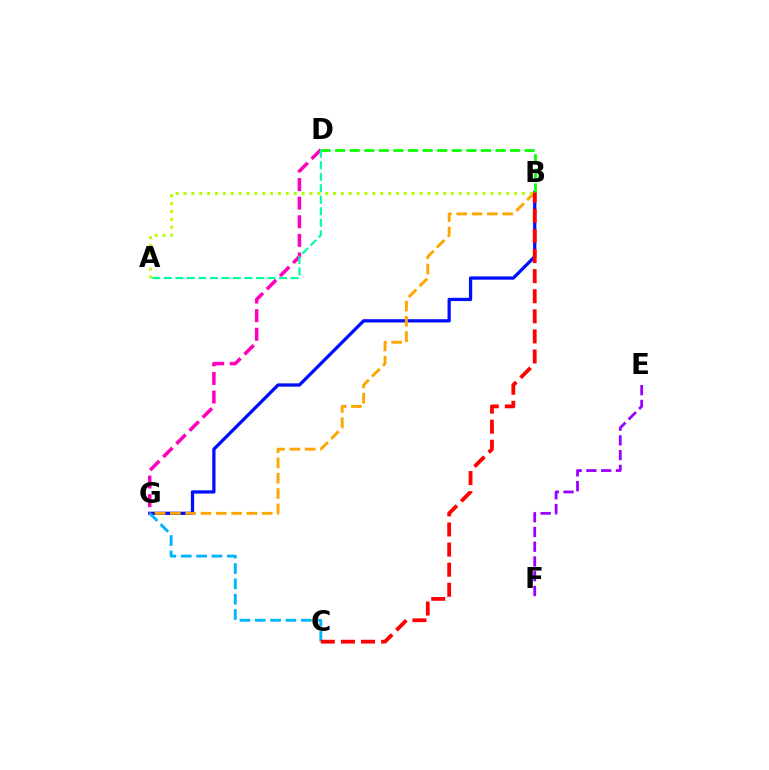{('B', 'G'): [{'color': '#0010ff', 'line_style': 'solid', 'thickness': 2.35}, {'color': '#ffa500', 'line_style': 'dashed', 'thickness': 2.08}], ('D', 'G'): [{'color': '#ff00bd', 'line_style': 'dashed', 'thickness': 2.53}], ('B', 'D'): [{'color': '#08ff00', 'line_style': 'dashed', 'thickness': 1.98}], ('C', 'G'): [{'color': '#00b5ff', 'line_style': 'dashed', 'thickness': 2.09}], ('A', 'D'): [{'color': '#00ff9d', 'line_style': 'dashed', 'thickness': 1.56}], ('A', 'B'): [{'color': '#b3ff00', 'line_style': 'dotted', 'thickness': 2.14}], ('B', 'C'): [{'color': '#ff0000', 'line_style': 'dashed', 'thickness': 2.73}], ('E', 'F'): [{'color': '#9b00ff', 'line_style': 'dashed', 'thickness': 2.01}]}